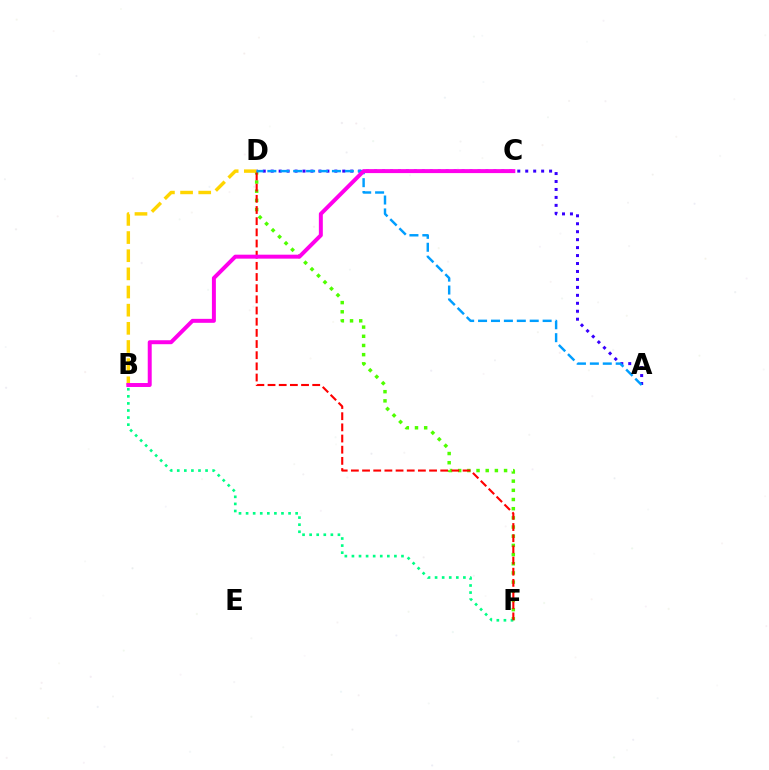{('D', 'F'): [{'color': '#4fff00', 'line_style': 'dotted', 'thickness': 2.49}, {'color': '#ff0000', 'line_style': 'dashed', 'thickness': 1.52}], ('B', 'D'): [{'color': '#ffd500', 'line_style': 'dashed', 'thickness': 2.47}], ('B', 'F'): [{'color': '#00ff86', 'line_style': 'dotted', 'thickness': 1.92}], ('A', 'D'): [{'color': '#3700ff', 'line_style': 'dotted', 'thickness': 2.16}, {'color': '#009eff', 'line_style': 'dashed', 'thickness': 1.75}], ('B', 'C'): [{'color': '#ff00ed', 'line_style': 'solid', 'thickness': 2.85}]}